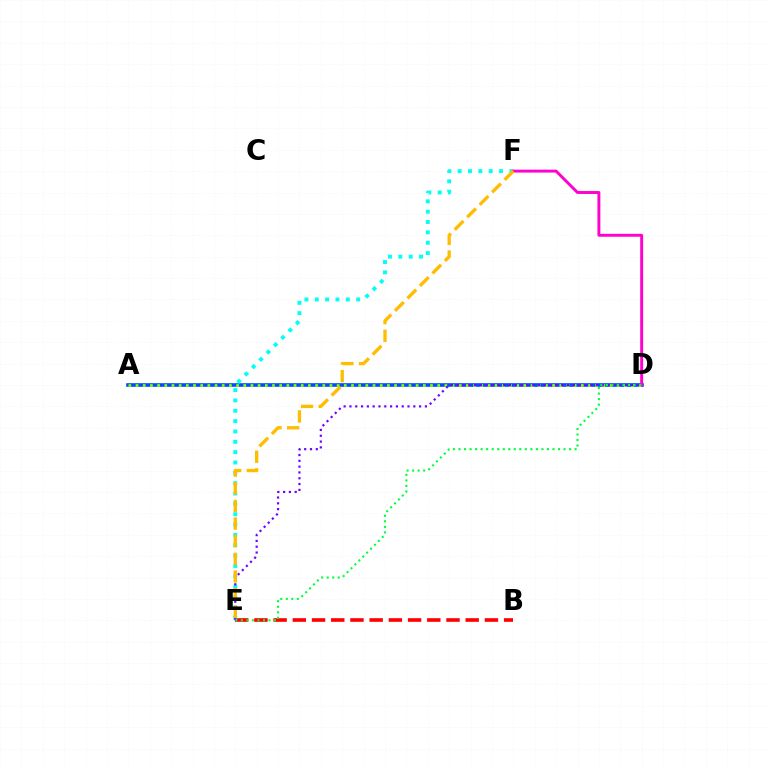{('A', 'D'): [{'color': '#004bff', 'line_style': 'solid', 'thickness': 2.61}, {'color': '#84ff00', 'line_style': 'dotted', 'thickness': 1.95}], ('B', 'E'): [{'color': '#ff0000', 'line_style': 'dashed', 'thickness': 2.61}], ('E', 'F'): [{'color': '#00fff6', 'line_style': 'dotted', 'thickness': 2.81}, {'color': '#ffbd00', 'line_style': 'dashed', 'thickness': 2.4}], ('D', 'F'): [{'color': '#ff00cf', 'line_style': 'solid', 'thickness': 2.11}], ('D', 'E'): [{'color': '#7200ff', 'line_style': 'dotted', 'thickness': 1.58}, {'color': '#00ff39', 'line_style': 'dotted', 'thickness': 1.5}]}